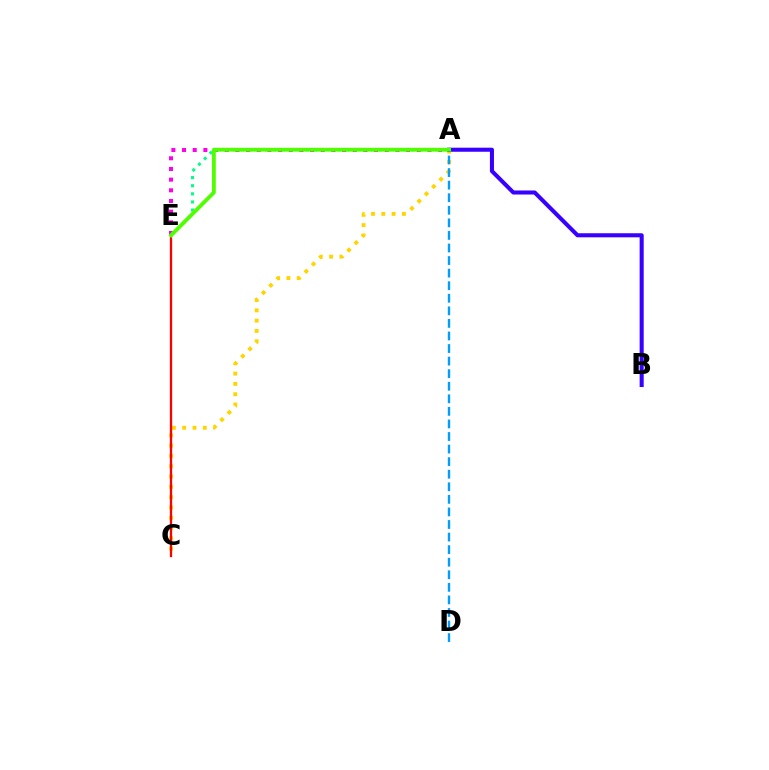{('A', 'E'): [{'color': '#ff00ed', 'line_style': 'dotted', 'thickness': 2.9}, {'color': '#00ff86', 'line_style': 'dotted', 'thickness': 2.21}, {'color': '#4fff00', 'line_style': 'solid', 'thickness': 2.75}], ('A', 'C'): [{'color': '#ffd500', 'line_style': 'dotted', 'thickness': 2.8}], ('A', 'D'): [{'color': '#009eff', 'line_style': 'dashed', 'thickness': 1.71}], ('C', 'E'): [{'color': '#ff0000', 'line_style': 'solid', 'thickness': 1.66}], ('A', 'B'): [{'color': '#3700ff', 'line_style': 'solid', 'thickness': 2.92}]}